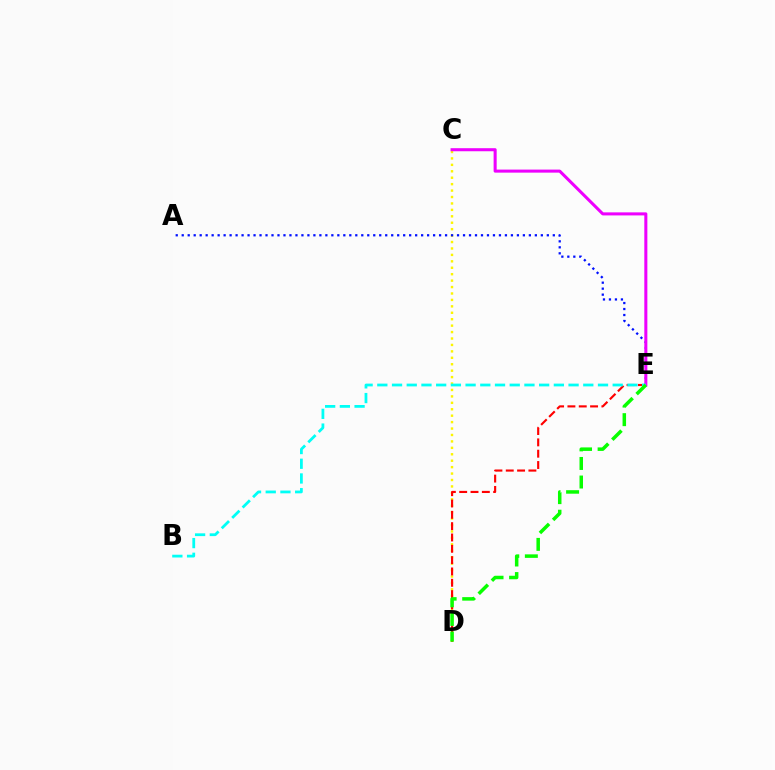{('C', 'D'): [{'color': '#fcf500', 'line_style': 'dotted', 'thickness': 1.75}], ('A', 'E'): [{'color': '#0010ff', 'line_style': 'dotted', 'thickness': 1.63}], ('D', 'E'): [{'color': '#ff0000', 'line_style': 'dashed', 'thickness': 1.54}, {'color': '#08ff00', 'line_style': 'dashed', 'thickness': 2.52}], ('C', 'E'): [{'color': '#ee00ff', 'line_style': 'solid', 'thickness': 2.2}], ('B', 'E'): [{'color': '#00fff6', 'line_style': 'dashed', 'thickness': 2.0}]}